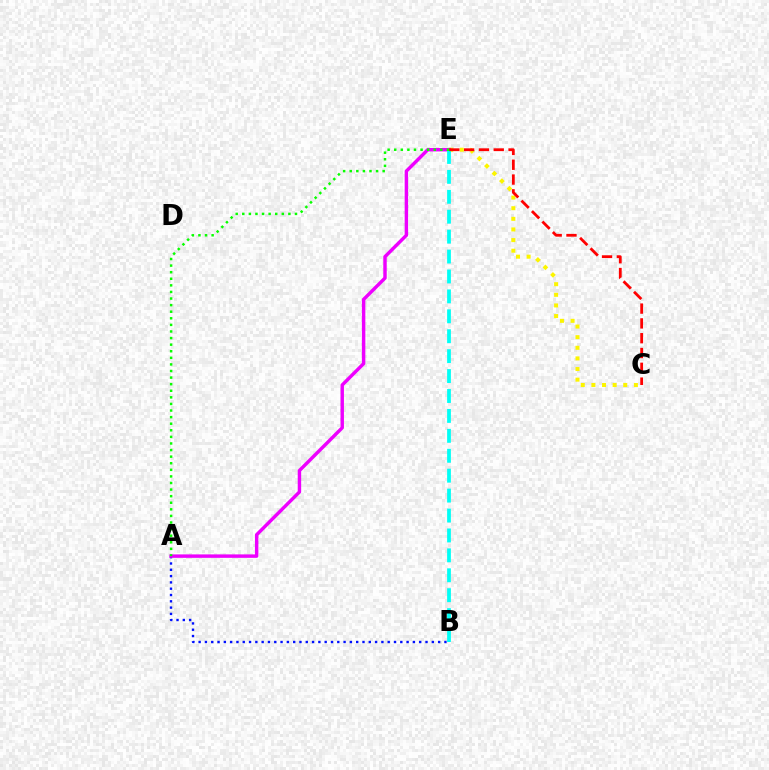{('A', 'B'): [{'color': '#0010ff', 'line_style': 'dotted', 'thickness': 1.71}], ('C', 'E'): [{'color': '#fcf500', 'line_style': 'dotted', 'thickness': 2.89}, {'color': '#ff0000', 'line_style': 'dashed', 'thickness': 2.01}], ('A', 'E'): [{'color': '#ee00ff', 'line_style': 'solid', 'thickness': 2.47}, {'color': '#08ff00', 'line_style': 'dotted', 'thickness': 1.79}], ('B', 'E'): [{'color': '#00fff6', 'line_style': 'dashed', 'thickness': 2.71}]}